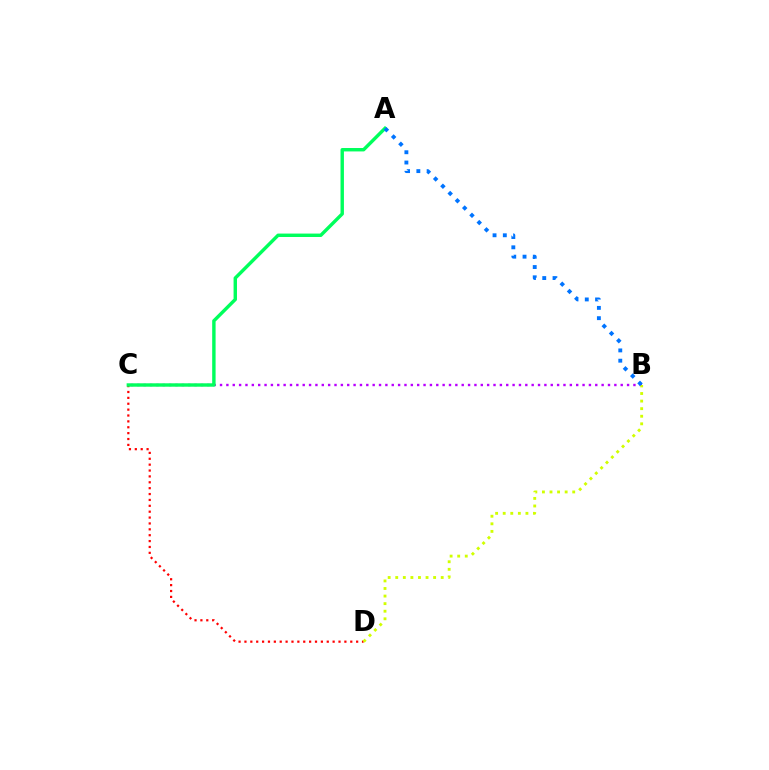{('C', 'D'): [{'color': '#ff0000', 'line_style': 'dotted', 'thickness': 1.6}], ('B', 'C'): [{'color': '#b900ff', 'line_style': 'dotted', 'thickness': 1.73}], ('A', 'C'): [{'color': '#00ff5c', 'line_style': 'solid', 'thickness': 2.46}], ('B', 'D'): [{'color': '#d1ff00', 'line_style': 'dotted', 'thickness': 2.06}], ('A', 'B'): [{'color': '#0074ff', 'line_style': 'dotted', 'thickness': 2.79}]}